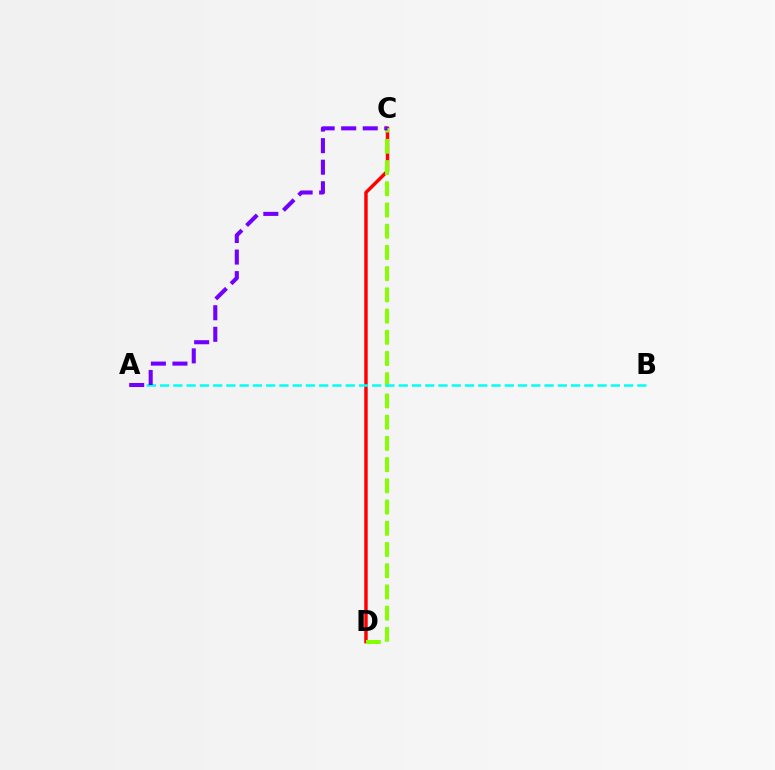{('C', 'D'): [{'color': '#ff0000', 'line_style': 'solid', 'thickness': 2.48}, {'color': '#84ff00', 'line_style': 'dashed', 'thickness': 2.88}], ('A', 'B'): [{'color': '#00fff6', 'line_style': 'dashed', 'thickness': 1.8}], ('A', 'C'): [{'color': '#7200ff', 'line_style': 'dashed', 'thickness': 2.93}]}